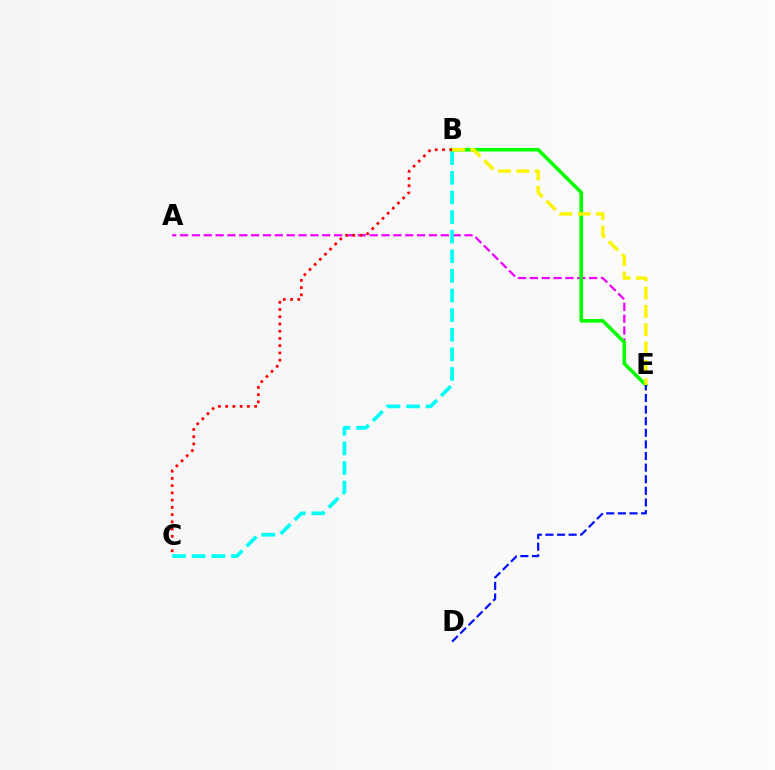{('A', 'E'): [{'color': '#ee00ff', 'line_style': 'dashed', 'thickness': 1.61}], ('B', 'C'): [{'color': '#00fff6', 'line_style': 'dashed', 'thickness': 2.66}, {'color': '#ff0000', 'line_style': 'dotted', 'thickness': 1.97}], ('B', 'E'): [{'color': '#08ff00', 'line_style': 'solid', 'thickness': 2.58}, {'color': '#fcf500', 'line_style': 'dashed', 'thickness': 2.49}], ('D', 'E'): [{'color': '#0010ff', 'line_style': 'dashed', 'thickness': 1.58}]}